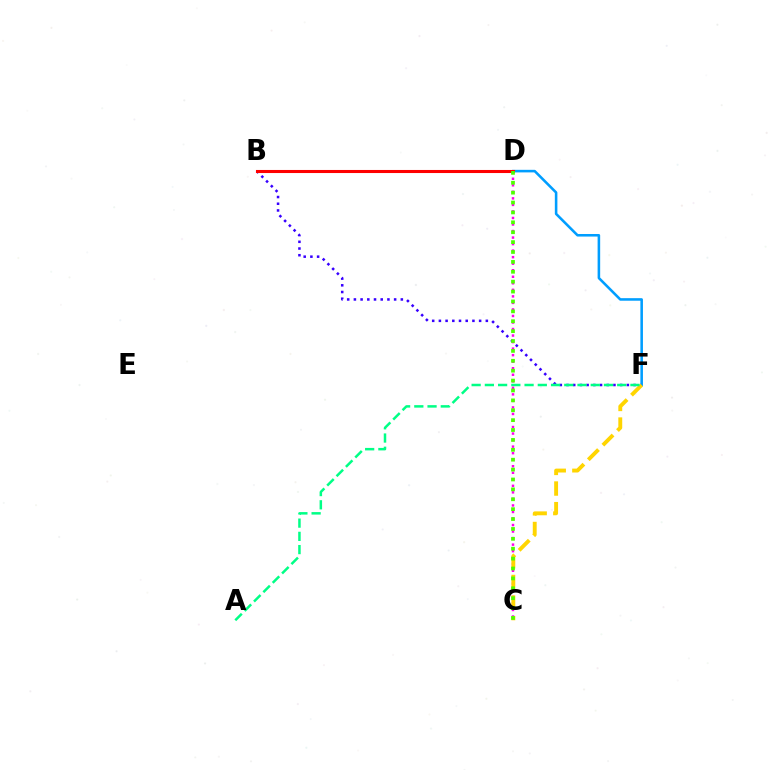{('B', 'F'): [{'color': '#3700ff', 'line_style': 'dotted', 'thickness': 1.82}], ('C', 'D'): [{'color': '#ff00ed', 'line_style': 'dotted', 'thickness': 1.78}, {'color': '#4fff00', 'line_style': 'dotted', 'thickness': 2.69}], ('D', 'F'): [{'color': '#009eff', 'line_style': 'solid', 'thickness': 1.85}], ('C', 'F'): [{'color': '#ffd500', 'line_style': 'dashed', 'thickness': 2.8}], ('A', 'F'): [{'color': '#00ff86', 'line_style': 'dashed', 'thickness': 1.8}], ('B', 'D'): [{'color': '#ff0000', 'line_style': 'solid', 'thickness': 2.21}]}